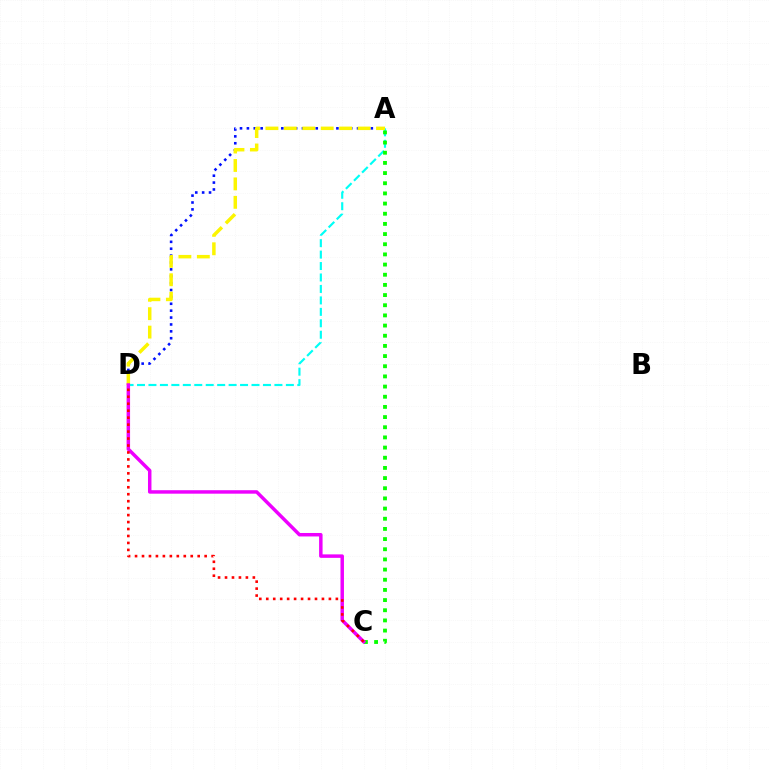{('A', 'D'): [{'color': '#00fff6', 'line_style': 'dashed', 'thickness': 1.56}, {'color': '#0010ff', 'line_style': 'dotted', 'thickness': 1.87}, {'color': '#fcf500', 'line_style': 'dashed', 'thickness': 2.5}], ('A', 'C'): [{'color': '#08ff00', 'line_style': 'dotted', 'thickness': 2.76}], ('C', 'D'): [{'color': '#ee00ff', 'line_style': 'solid', 'thickness': 2.5}, {'color': '#ff0000', 'line_style': 'dotted', 'thickness': 1.89}]}